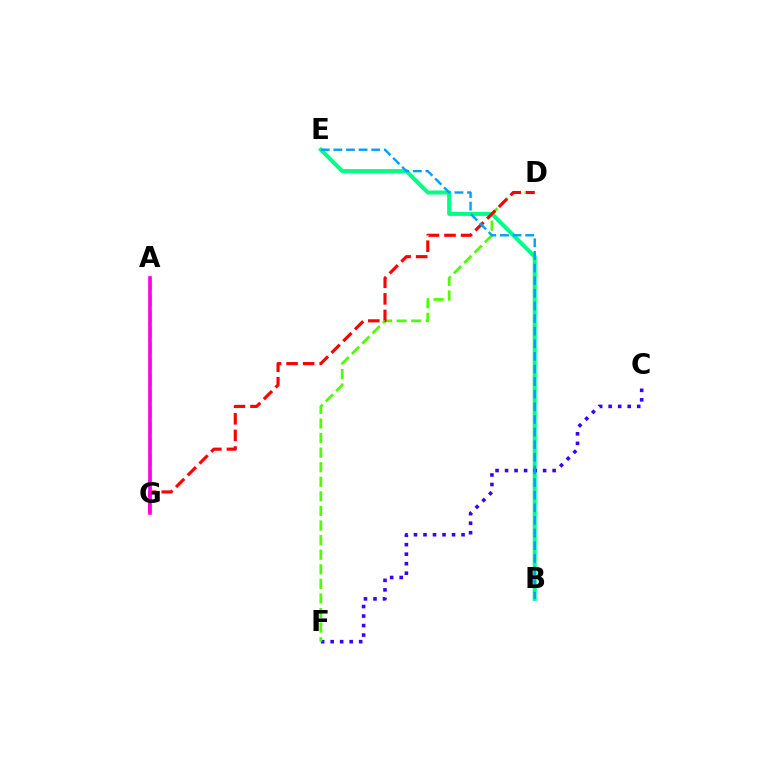{('B', 'E'): [{'color': '#00ff86', 'line_style': 'solid', 'thickness': 2.91}, {'color': '#009eff', 'line_style': 'dashed', 'thickness': 1.71}], ('C', 'F'): [{'color': '#3700ff', 'line_style': 'dotted', 'thickness': 2.59}], ('D', 'F'): [{'color': '#4fff00', 'line_style': 'dashed', 'thickness': 1.98}], ('D', 'G'): [{'color': '#ff0000', 'line_style': 'dashed', 'thickness': 2.25}], ('A', 'G'): [{'color': '#ffd500', 'line_style': 'dashed', 'thickness': 2.17}, {'color': '#ff00ed', 'line_style': 'solid', 'thickness': 2.62}]}